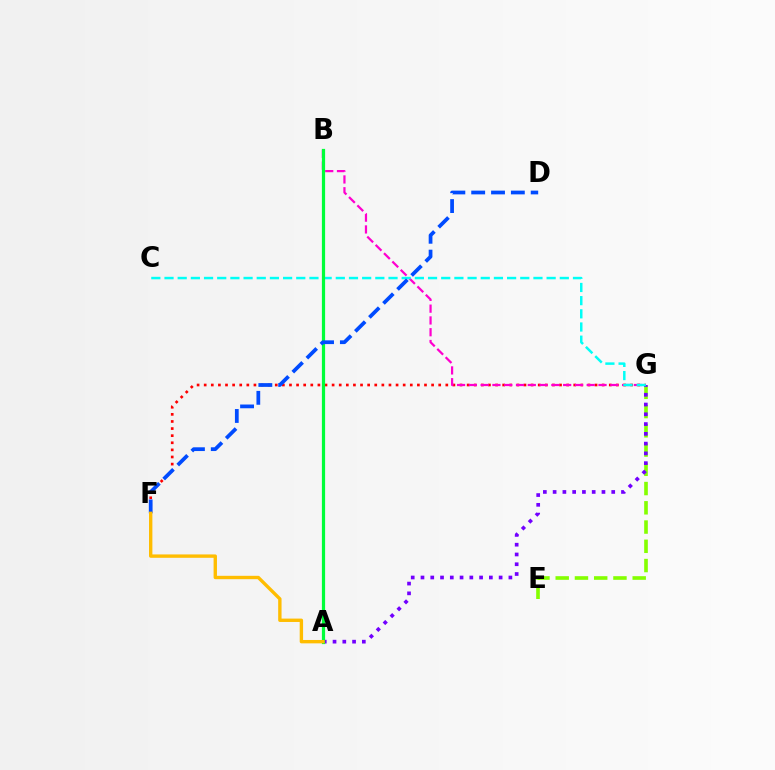{('F', 'G'): [{'color': '#ff0000', 'line_style': 'dotted', 'thickness': 1.93}], ('E', 'G'): [{'color': '#84ff00', 'line_style': 'dashed', 'thickness': 2.61}], ('A', 'G'): [{'color': '#7200ff', 'line_style': 'dotted', 'thickness': 2.65}], ('B', 'G'): [{'color': '#ff00cf', 'line_style': 'dashed', 'thickness': 1.6}], ('C', 'G'): [{'color': '#00fff6', 'line_style': 'dashed', 'thickness': 1.79}], ('A', 'B'): [{'color': '#00ff39', 'line_style': 'solid', 'thickness': 2.32}], ('D', 'F'): [{'color': '#004bff', 'line_style': 'dashed', 'thickness': 2.69}], ('A', 'F'): [{'color': '#ffbd00', 'line_style': 'solid', 'thickness': 2.43}]}